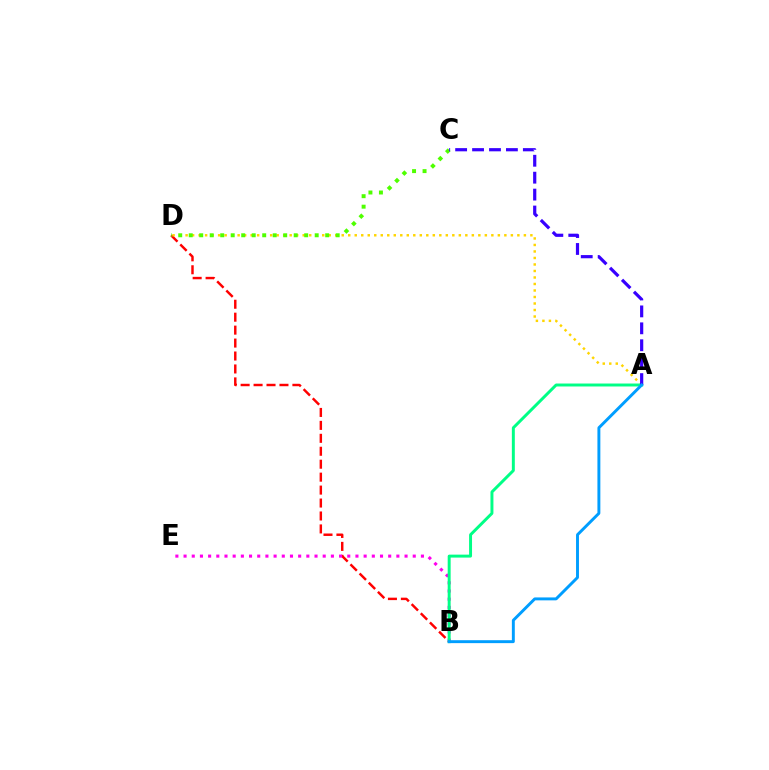{('B', 'D'): [{'color': '#ff0000', 'line_style': 'dashed', 'thickness': 1.76}], ('A', 'D'): [{'color': '#ffd500', 'line_style': 'dotted', 'thickness': 1.77}], ('C', 'D'): [{'color': '#4fff00', 'line_style': 'dotted', 'thickness': 2.85}], ('B', 'E'): [{'color': '#ff00ed', 'line_style': 'dotted', 'thickness': 2.22}], ('A', 'B'): [{'color': '#00ff86', 'line_style': 'solid', 'thickness': 2.13}, {'color': '#009eff', 'line_style': 'solid', 'thickness': 2.11}], ('A', 'C'): [{'color': '#3700ff', 'line_style': 'dashed', 'thickness': 2.3}]}